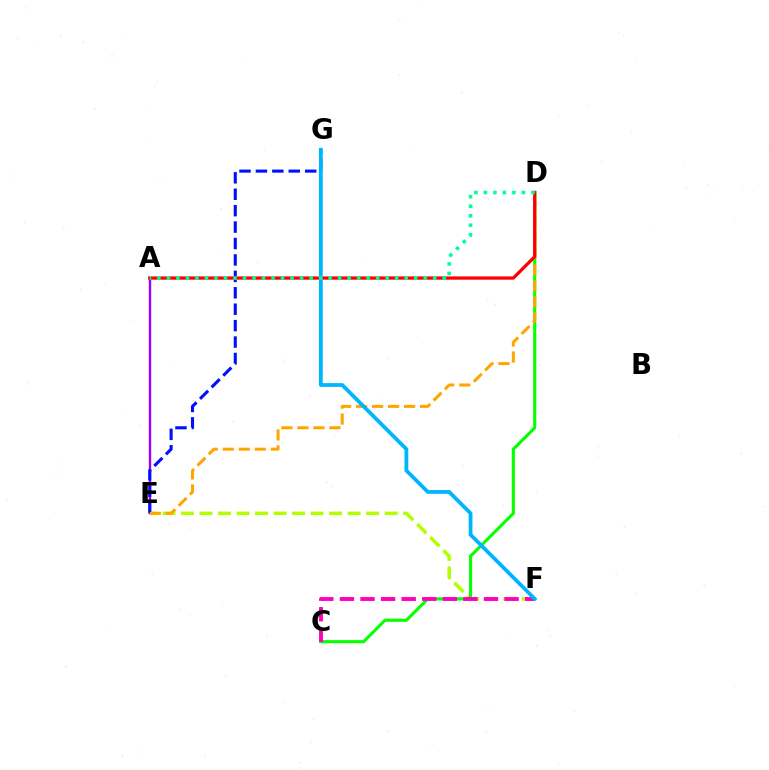{('E', 'F'): [{'color': '#b3ff00', 'line_style': 'dashed', 'thickness': 2.51}], ('C', 'D'): [{'color': '#08ff00', 'line_style': 'solid', 'thickness': 2.24}], ('A', 'E'): [{'color': '#9b00ff', 'line_style': 'solid', 'thickness': 1.72}], ('E', 'G'): [{'color': '#0010ff', 'line_style': 'dashed', 'thickness': 2.23}], ('D', 'E'): [{'color': '#ffa500', 'line_style': 'dashed', 'thickness': 2.17}], ('A', 'D'): [{'color': '#ff0000', 'line_style': 'solid', 'thickness': 2.36}, {'color': '#00ff9d', 'line_style': 'dotted', 'thickness': 2.58}], ('C', 'F'): [{'color': '#ff00bd', 'line_style': 'dashed', 'thickness': 2.8}], ('F', 'G'): [{'color': '#00b5ff', 'line_style': 'solid', 'thickness': 2.73}]}